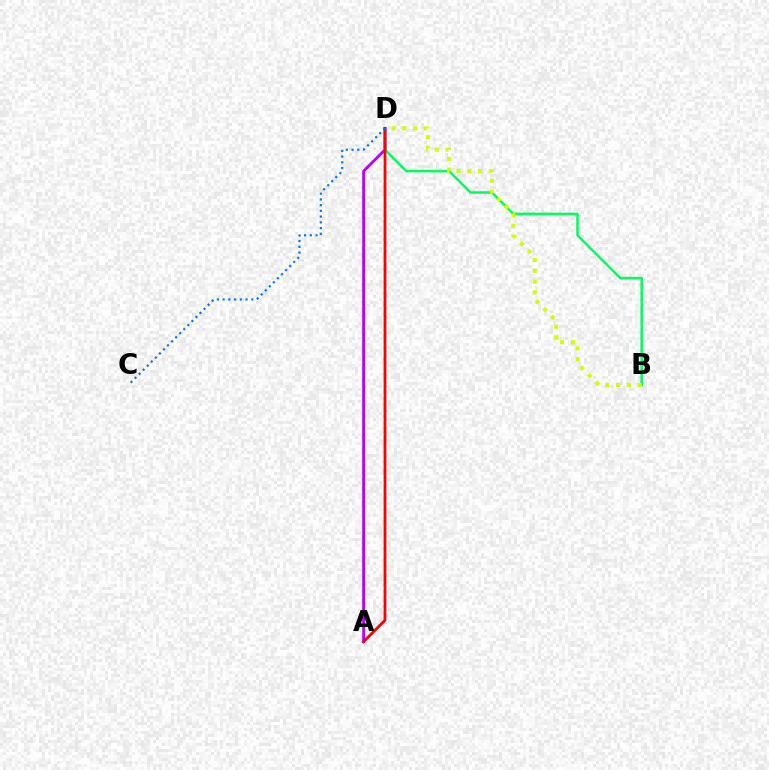{('A', 'D'): [{'color': '#b900ff', 'line_style': 'solid', 'thickness': 2.03}, {'color': '#ff0000', 'line_style': 'solid', 'thickness': 1.99}], ('B', 'D'): [{'color': '#00ff5c', 'line_style': 'solid', 'thickness': 1.8}, {'color': '#d1ff00', 'line_style': 'dotted', 'thickness': 2.93}], ('C', 'D'): [{'color': '#0074ff', 'line_style': 'dotted', 'thickness': 1.56}]}